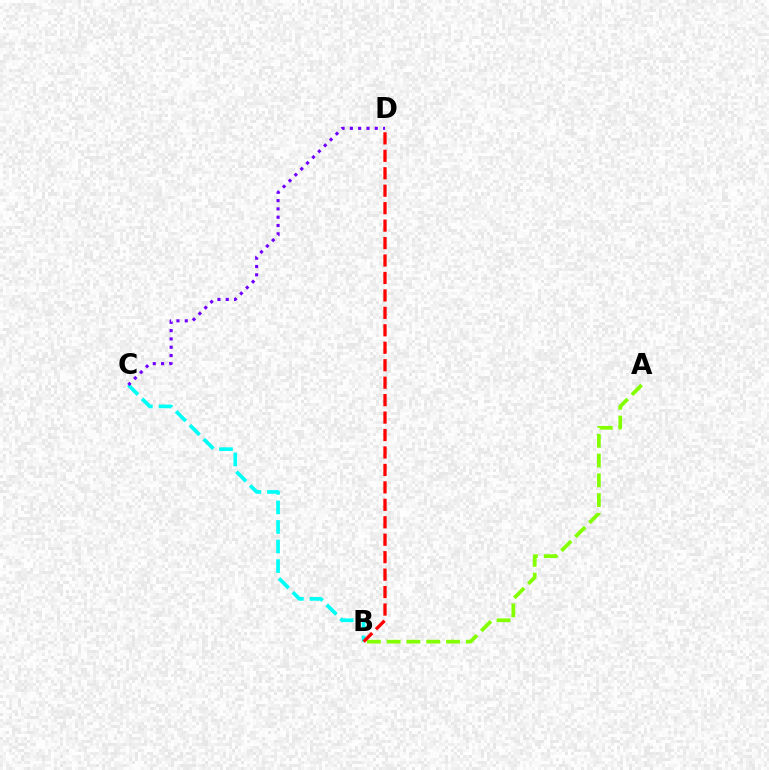{('B', 'C'): [{'color': '#00fff6', 'line_style': 'dashed', 'thickness': 2.66}], ('A', 'B'): [{'color': '#84ff00', 'line_style': 'dashed', 'thickness': 2.69}], ('C', 'D'): [{'color': '#7200ff', 'line_style': 'dotted', 'thickness': 2.26}], ('B', 'D'): [{'color': '#ff0000', 'line_style': 'dashed', 'thickness': 2.37}]}